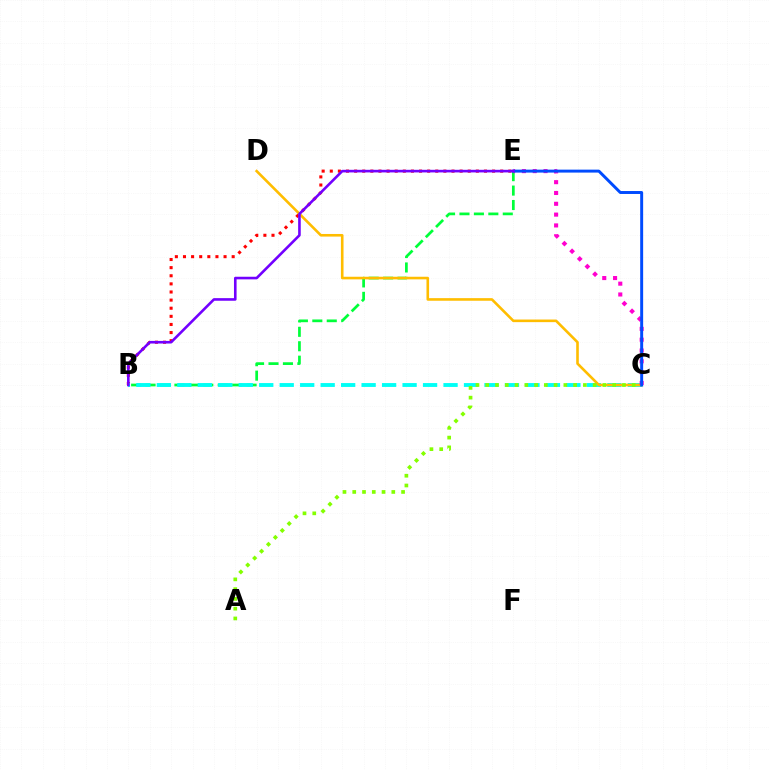{('B', 'E'): [{'color': '#ff0000', 'line_style': 'dotted', 'thickness': 2.2}, {'color': '#00ff39', 'line_style': 'dashed', 'thickness': 1.96}, {'color': '#7200ff', 'line_style': 'solid', 'thickness': 1.88}], ('B', 'C'): [{'color': '#00fff6', 'line_style': 'dashed', 'thickness': 2.78}], ('C', 'D'): [{'color': '#ffbd00', 'line_style': 'solid', 'thickness': 1.88}], ('C', 'E'): [{'color': '#ff00cf', 'line_style': 'dotted', 'thickness': 2.94}, {'color': '#004bff', 'line_style': 'solid', 'thickness': 2.12}], ('A', 'C'): [{'color': '#84ff00', 'line_style': 'dotted', 'thickness': 2.65}]}